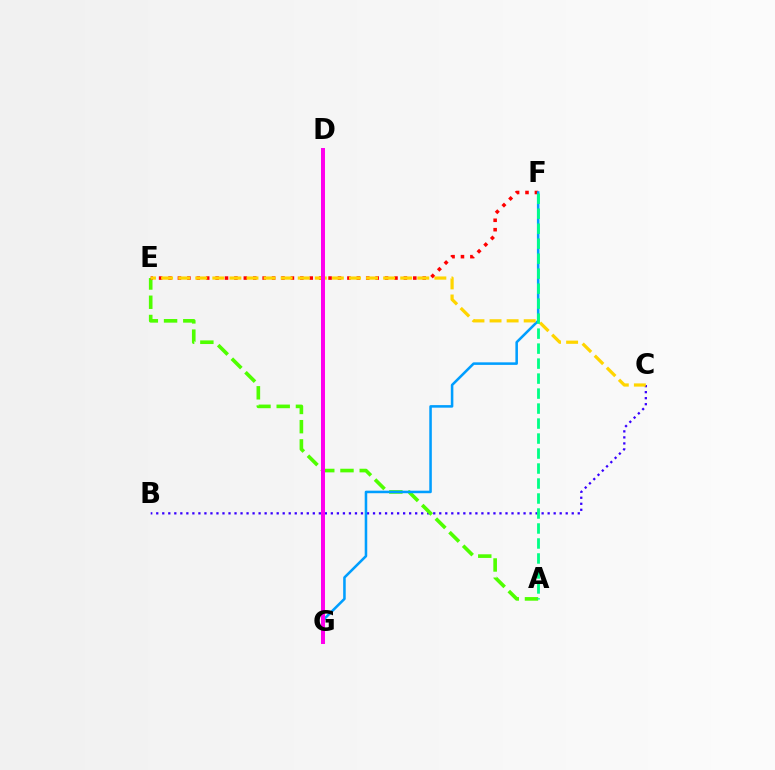{('B', 'C'): [{'color': '#3700ff', 'line_style': 'dotted', 'thickness': 1.64}], ('A', 'E'): [{'color': '#4fff00', 'line_style': 'dashed', 'thickness': 2.61}], ('E', 'F'): [{'color': '#ff0000', 'line_style': 'dotted', 'thickness': 2.56}], ('F', 'G'): [{'color': '#009eff', 'line_style': 'solid', 'thickness': 1.84}], ('C', 'E'): [{'color': '#ffd500', 'line_style': 'dashed', 'thickness': 2.32}], ('A', 'F'): [{'color': '#00ff86', 'line_style': 'dashed', 'thickness': 2.04}], ('D', 'G'): [{'color': '#ff00ed', 'line_style': 'solid', 'thickness': 2.87}]}